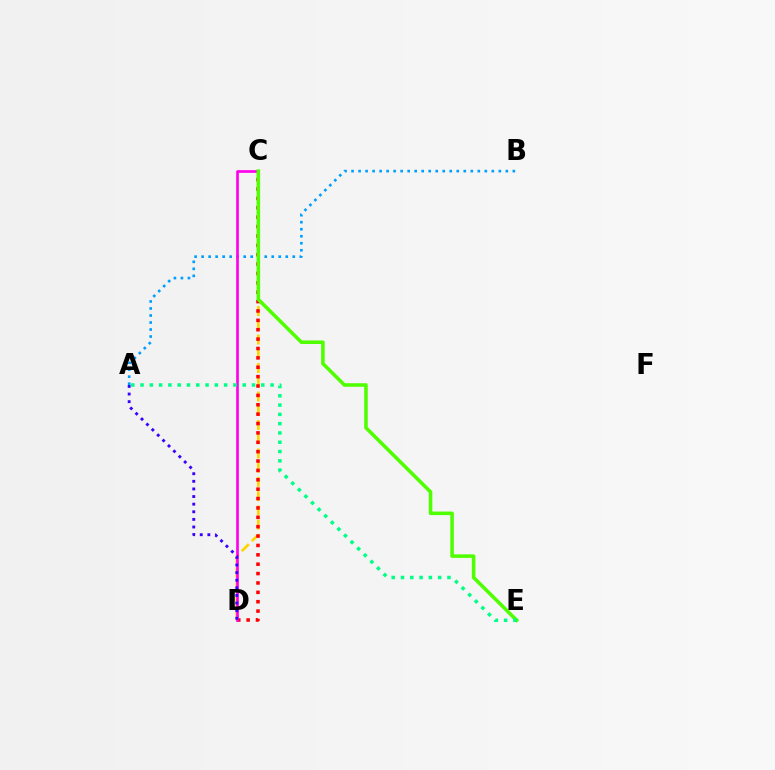{('C', 'D'): [{'color': '#ffd500', 'line_style': 'dashed', 'thickness': 1.93}, {'color': '#ff0000', 'line_style': 'dotted', 'thickness': 2.55}, {'color': '#ff00ed', 'line_style': 'solid', 'thickness': 1.92}], ('A', 'B'): [{'color': '#009eff', 'line_style': 'dotted', 'thickness': 1.91}], ('C', 'E'): [{'color': '#4fff00', 'line_style': 'solid', 'thickness': 2.56}], ('A', 'E'): [{'color': '#00ff86', 'line_style': 'dotted', 'thickness': 2.52}], ('A', 'D'): [{'color': '#3700ff', 'line_style': 'dotted', 'thickness': 2.07}]}